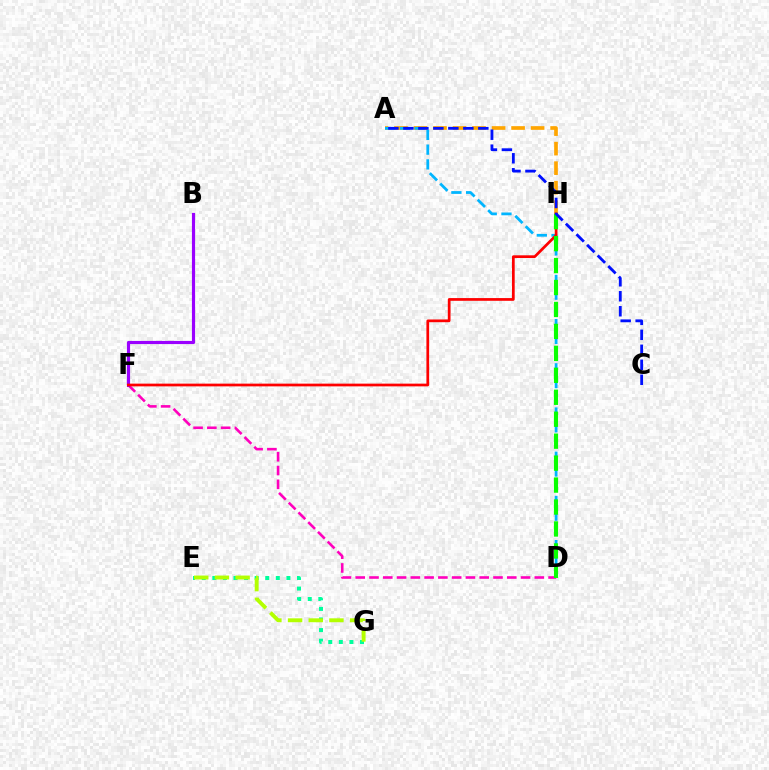{('E', 'G'): [{'color': '#00ff9d', 'line_style': 'dotted', 'thickness': 2.88}, {'color': '#b3ff00', 'line_style': 'dashed', 'thickness': 2.81}], ('A', 'H'): [{'color': '#ffa500', 'line_style': 'dashed', 'thickness': 2.65}], ('A', 'D'): [{'color': '#00b5ff', 'line_style': 'dashed', 'thickness': 2.0}], ('D', 'F'): [{'color': '#ff00bd', 'line_style': 'dashed', 'thickness': 1.87}], ('B', 'F'): [{'color': '#9b00ff', 'line_style': 'solid', 'thickness': 2.27}], ('F', 'H'): [{'color': '#ff0000', 'line_style': 'solid', 'thickness': 1.96}], ('D', 'H'): [{'color': '#08ff00', 'line_style': 'dashed', 'thickness': 2.98}], ('A', 'C'): [{'color': '#0010ff', 'line_style': 'dashed', 'thickness': 2.04}]}